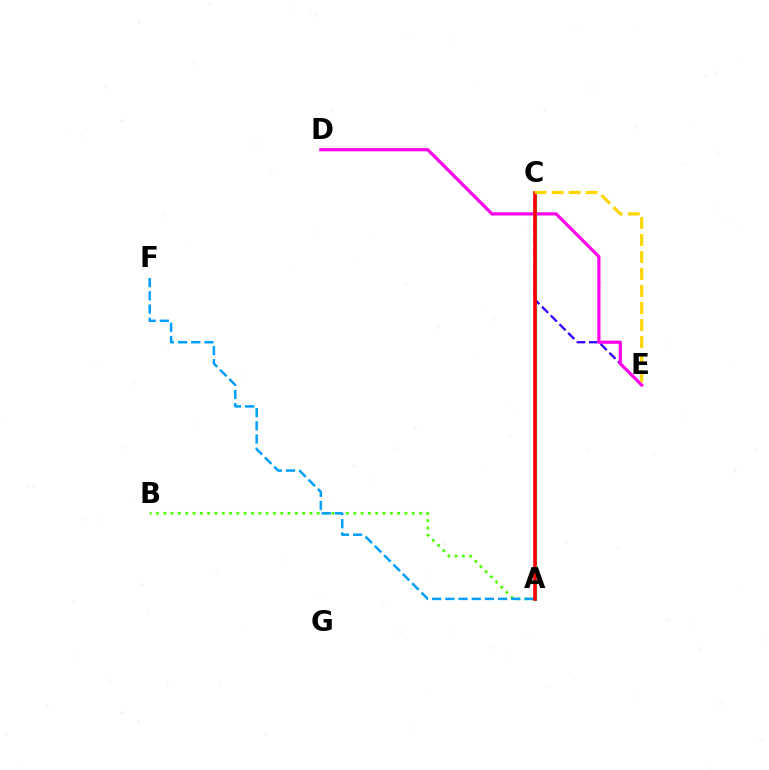{('A', 'B'): [{'color': '#4fff00', 'line_style': 'dotted', 'thickness': 1.99}], ('A', 'C'): [{'color': '#00ff86', 'line_style': 'solid', 'thickness': 2.34}, {'color': '#ff0000', 'line_style': 'solid', 'thickness': 2.61}], ('C', 'E'): [{'color': '#3700ff', 'line_style': 'dashed', 'thickness': 1.68}, {'color': '#ffd500', 'line_style': 'dashed', 'thickness': 2.31}], ('A', 'F'): [{'color': '#009eff', 'line_style': 'dashed', 'thickness': 1.79}], ('D', 'E'): [{'color': '#ff00ed', 'line_style': 'solid', 'thickness': 2.3}]}